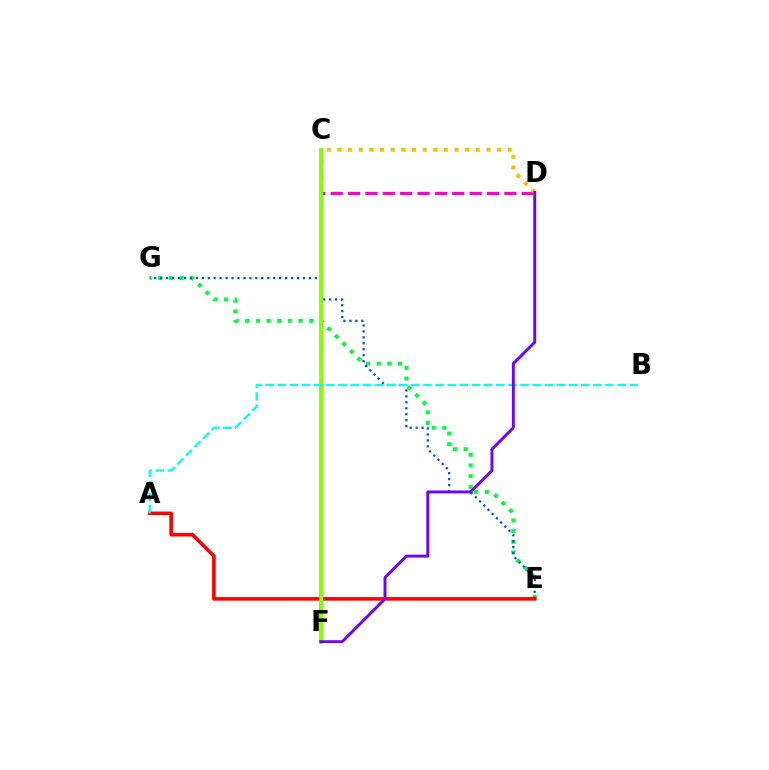{('C', 'D'): [{'color': '#ff00cf', 'line_style': 'dashed', 'thickness': 2.36}, {'color': '#ffbd00', 'line_style': 'dotted', 'thickness': 2.89}], ('E', 'G'): [{'color': '#00ff39', 'line_style': 'dotted', 'thickness': 2.9}, {'color': '#004bff', 'line_style': 'dotted', 'thickness': 1.62}], ('A', 'E'): [{'color': '#ff0000', 'line_style': 'solid', 'thickness': 2.59}], ('C', 'F'): [{'color': '#84ff00', 'line_style': 'solid', 'thickness': 2.87}], ('A', 'B'): [{'color': '#00fff6', 'line_style': 'dashed', 'thickness': 1.65}], ('D', 'F'): [{'color': '#7200ff', 'line_style': 'solid', 'thickness': 2.1}]}